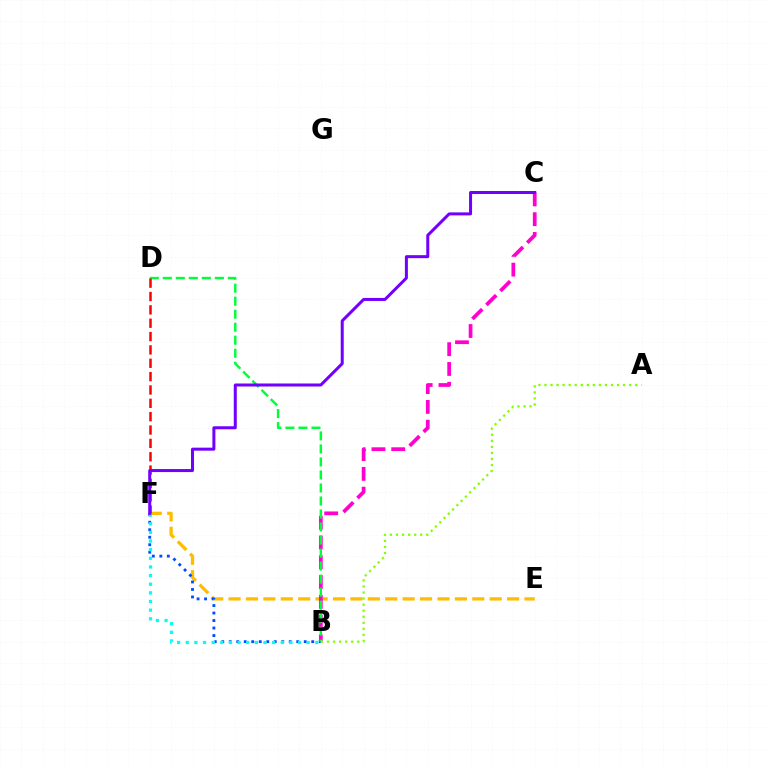{('E', 'F'): [{'color': '#ffbd00', 'line_style': 'dashed', 'thickness': 2.36}], ('B', 'F'): [{'color': '#004bff', 'line_style': 'dotted', 'thickness': 2.04}, {'color': '#00fff6', 'line_style': 'dotted', 'thickness': 2.35}], ('B', 'C'): [{'color': '#ff00cf', 'line_style': 'dashed', 'thickness': 2.69}], ('B', 'D'): [{'color': '#00ff39', 'line_style': 'dashed', 'thickness': 1.77}], ('A', 'B'): [{'color': '#84ff00', 'line_style': 'dotted', 'thickness': 1.64}], ('D', 'F'): [{'color': '#ff0000', 'line_style': 'dashed', 'thickness': 1.81}], ('C', 'F'): [{'color': '#7200ff', 'line_style': 'solid', 'thickness': 2.17}]}